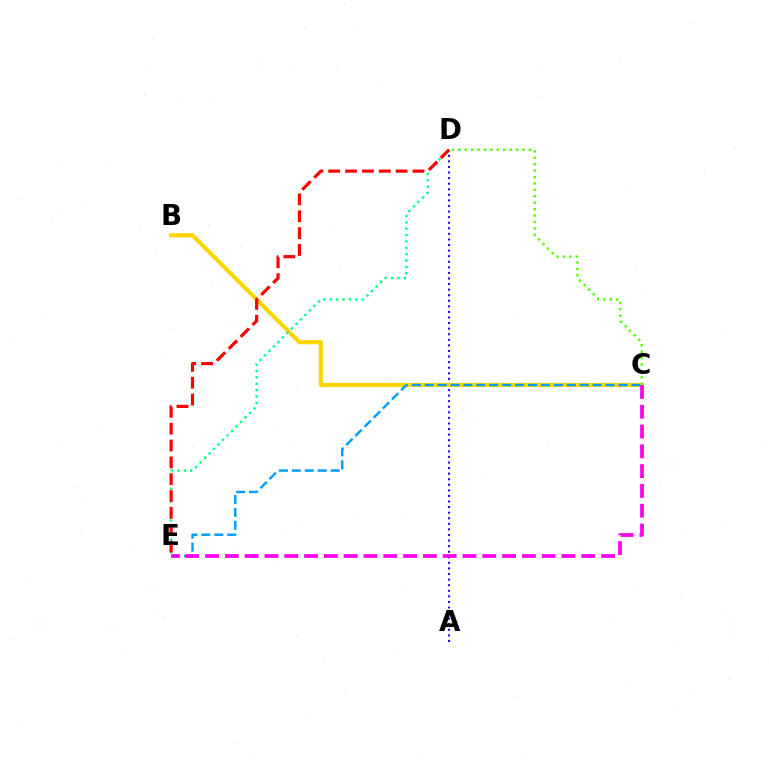{('A', 'D'): [{'color': '#3700ff', 'line_style': 'dotted', 'thickness': 1.52}], ('B', 'C'): [{'color': '#ffd500', 'line_style': 'solid', 'thickness': 2.99}], ('C', 'E'): [{'color': '#009eff', 'line_style': 'dashed', 'thickness': 1.75}, {'color': '#ff00ed', 'line_style': 'dashed', 'thickness': 2.69}], ('D', 'E'): [{'color': '#00ff86', 'line_style': 'dotted', 'thickness': 1.73}, {'color': '#ff0000', 'line_style': 'dashed', 'thickness': 2.29}], ('C', 'D'): [{'color': '#4fff00', 'line_style': 'dotted', 'thickness': 1.74}]}